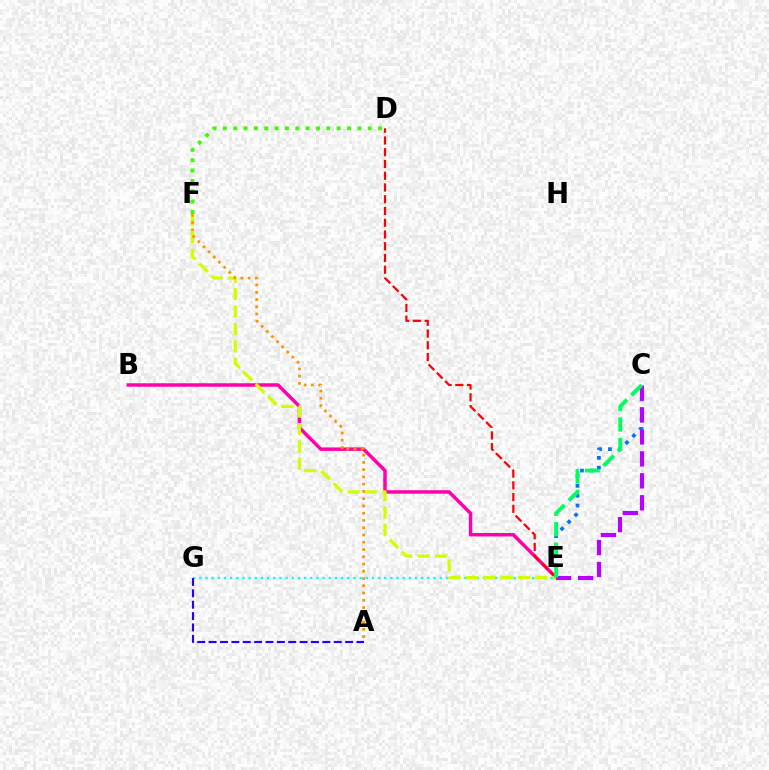{('B', 'E'): [{'color': '#ff00ac', 'line_style': 'solid', 'thickness': 2.5}], ('E', 'G'): [{'color': '#00fff6', 'line_style': 'dotted', 'thickness': 1.67}], ('D', 'E'): [{'color': '#ff0000', 'line_style': 'dashed', 'thickness': 1.6}], ('E', 'F'): [{'color': '#d1ff00', 'line_style': 'dashed', 'thickness': 2.36}], ('C', 'E'): [{'color': '#0074ff', 'line_style': 'dotted', 'thickness': 2.68}, {'color': '#b900ff', 'line_style': 'dashed', 'thickness': 2.98}, {'color': '#00ff5c', 'line_style': 'dashed', 'thickness': 2.79}], ('A', 'F'): [{'color': '#ff9400', 'line_style': 'dotted', 'thickness': 1.97}], ('A', 'G'): [{'color': '#2500ff', 'line_style': 'dashed', 'thickness': 1.55}], ('D', 'F'): [{'color': '#3dff00', 'line_style': 'dotted', 'thickness': 2.81}]}